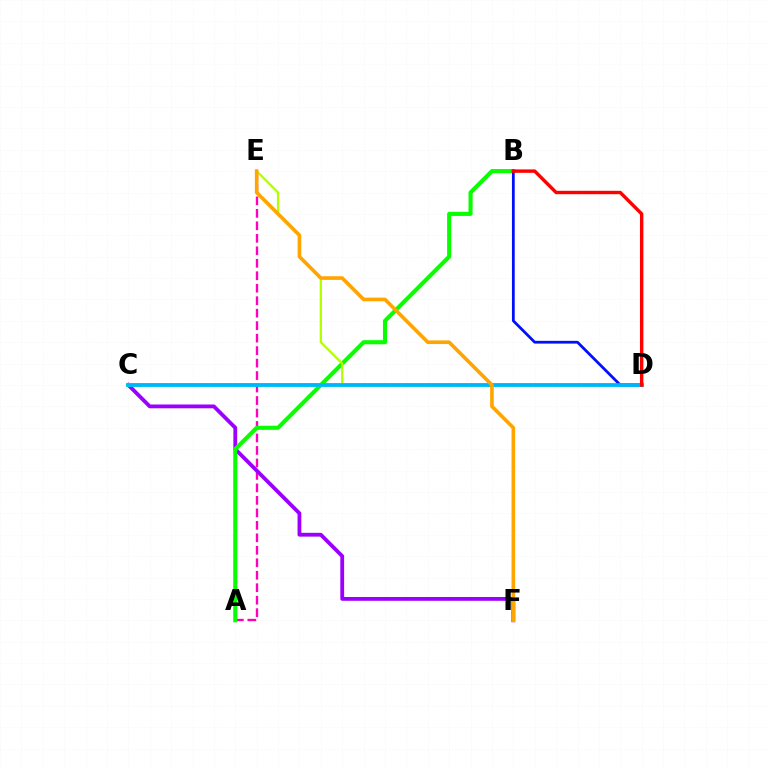{('A', 'E'): [{'color': '#ff00bd', 'line_style': 'dashed', 'thickness': 1.7}], ('C', 'F'): [{'color': '#9b00ff', 'line_style': 'solid', 'thickness': 2.74}], ('C', 'D'): [{'color': '#00ff9d', 'line_style': 'solid', 'thickness': 2.72}, {'color': '#00b5ff', 'line_style': 'solid', 'thickness': 2.57}], ('A', 'B'): [{'color': '#08ff00', 'line_style': 'solid', 'thickness': 2.96}], ('B', 'D'): [{'color': '#0010ff', 'line_style': 'solid', 'thickness': 1.99}, {'color': '#ff0000', 'line_style': 'solid', 'thickness': 2.45}], ('D', 'E'): [{'color': '#b3ff00', 'line_style': 'solid', 'thickness': 1.67}], ('E', 'F'): [{'color': '#ffa500', 'line_style': 'solid', 'thickness': 2.61}]}